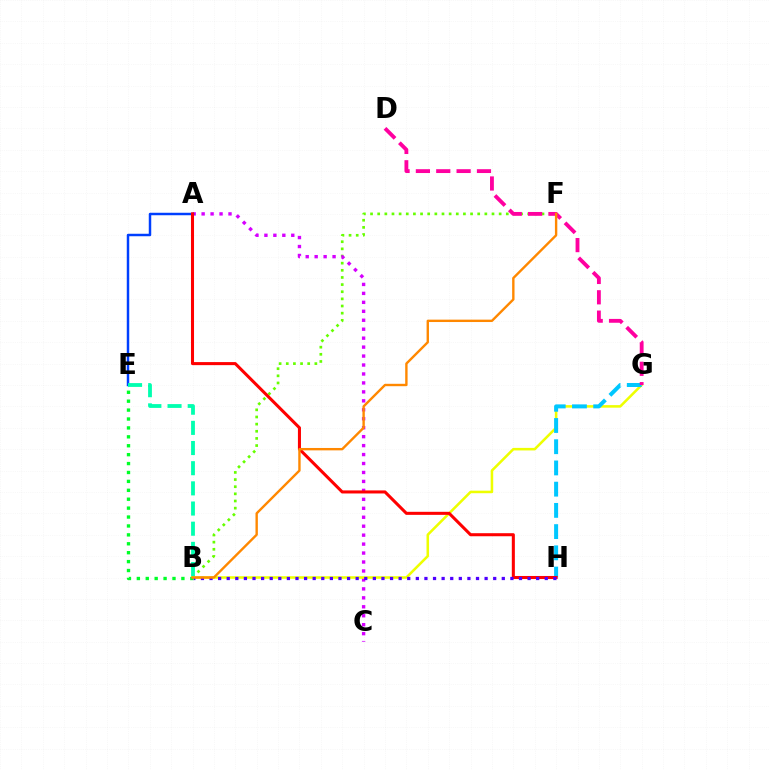{('B', 'F'): [{'color': '#66ff00', 'line_style': 'dotted', 'thickness': 1.94}, {'color': '#ff8800', 'line_style': 'solid', 'thickness': 1.72}], ('A', 'C'): [{'color': '#d600ff', 'line_style': 'dotted', 'thickness': 2.43}], ('B', 'G'): [{'color': '#eeff00', 'line_style': 'solid', 'thickness': 1.84}], ('G', 'H'): [{'color': '#00c7ff', 'line_style': 'dashed', 'thickness': 2.88}], ('A', 'E'): [{'color': '#003fff', 'line_style': 'solid', 'thickness': 1.78}], ('A', 'H'): [{'color': '#ff0000', 'line_style': 'solid', 'thickness': 2.2}], ('B', 'H'): [{'color': '#4f00ff', 'line_style': 'dotted', 'thickness': 2.34}], ('D', 'G'): [{'color': '#ff00a0', 'line_style': 'dashed', 'thickness': 2.76}], ('B', 'E'): [{'color': '#00ff27', 'line_style': 'dotted', 'thickness': 2.42}, {'color': '#00ffaf', 'line_style': 'dashed', 'thickness': 2.74}]}